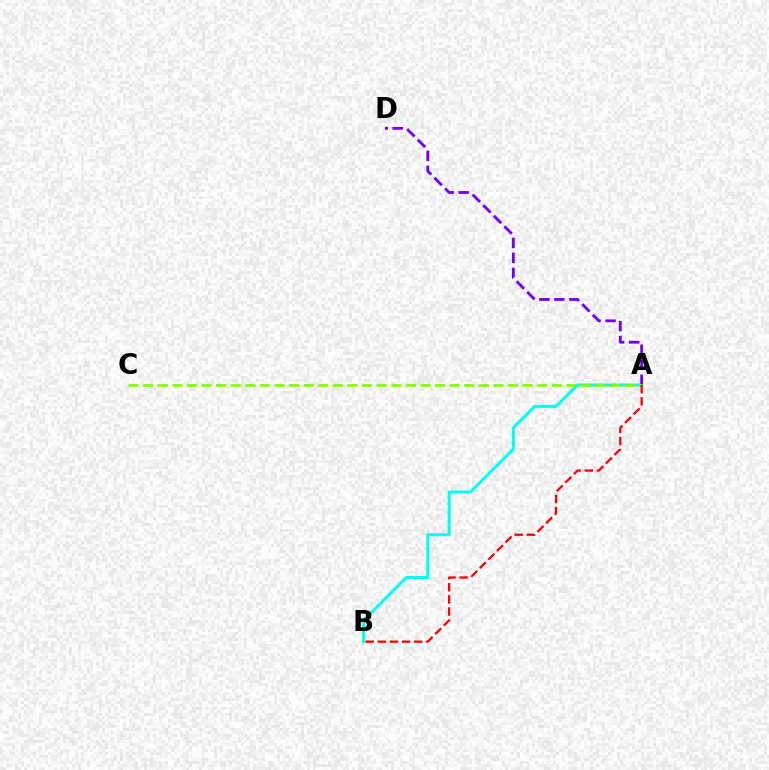{('A', 'B'): [{'color': '#00fff6', 'line_style': 'solid', 'thickness': 2.16}, {'color': '#ff0000', 'line_style': 'dashed', 'thickness': 1.65}], ('A', 'D'): [{'color': '#7200ff', 'line_style': 'dashed', 'thickness': 2.04}], ('A', 'C'): [{'color': '#84ff00', 'line_style': 'dashed', 'thickness': 1.98}]}